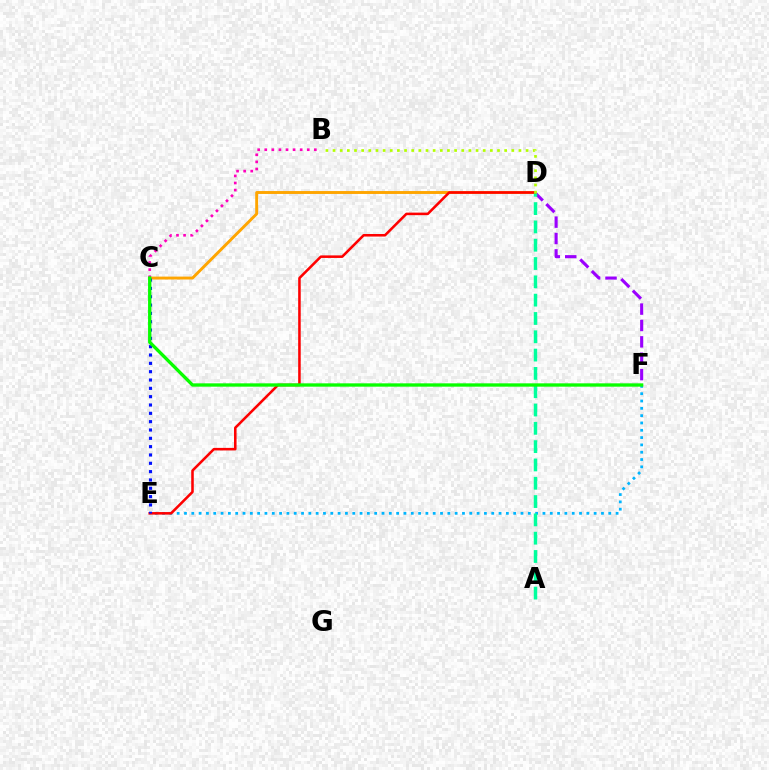{('D', 'F'): [{'color': '#9b00ff', 'line_style': 'dashed', 'thickness': 2.23}], ('C', 'D'): [{'color': '#ffa500', 'line_style': 'solid', 'thickness': 2.09}], ('E', 'F'): [{'color': '#00b5ff', 'line_style': 'dotted', 'thickness': 1.99}], ('D', 'E'): [{'color': '#ff0000', 'line_style': 'solid', 'thickness': 1.84}], ('B', 'C'): [{'color': '#ff00bd', 'line_style': 'dotted', 'thickness': 1.92}], ('A', 'D'): [{'color': '#00ff9d', 'line_style': 'dashed', 'thickness': 2.49}], ('C', 'E'): [{'color': '#0010ff', 'line_style': 'dotted', 'thickness': 2.26}], ('C', 'F'): [{'color': '#08ff00', 'line_style': 'solid', 'thickness': 2.4}], ('B', 'D'): [{'color': '#b3ff00', 'line_style': 'dotted', 'thickness': 1.94}]}